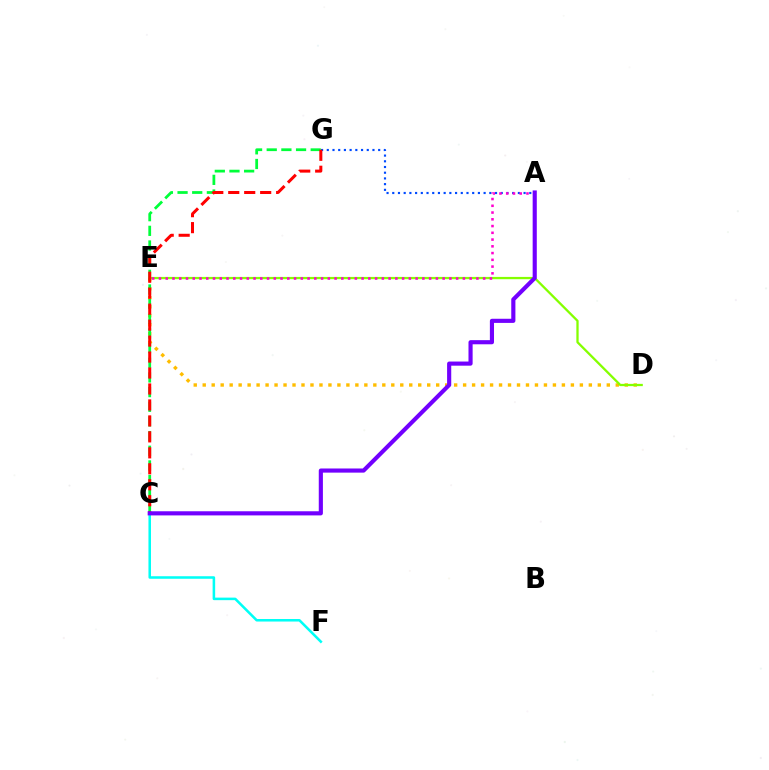{('D', 'E'): [{'color': '#ffbd00', 'line_style': 'dotted', 'thickness': 2.44}, {'color': '#84ff00', 'line_style': 'solid', 'thickness': 1.65}], ('C', 'G'): [{'color': '#00ff39', 'line_style': 'dashed', 'thickness': 1.99}, {'color': '#ff0000', 'line_style': 'dashed', 'thickness': 2.17}], ('C', 'F'): [{'color': '#00fff6', 'line_style': 'solid', 'thickness': 1.83}], ('A', 'G'): [{'color': '#004bff', 'line_style': 'dotted', 'thickness': 1.55}], ('A', 'E'): [{'color': '#ff00cf', 'line_style': 'dotted', 'thickness': 1.83}], ('A', 'C'): [{'color': '#7200ff', 'line_style': 'solid', 'thickness': 2.98}]}